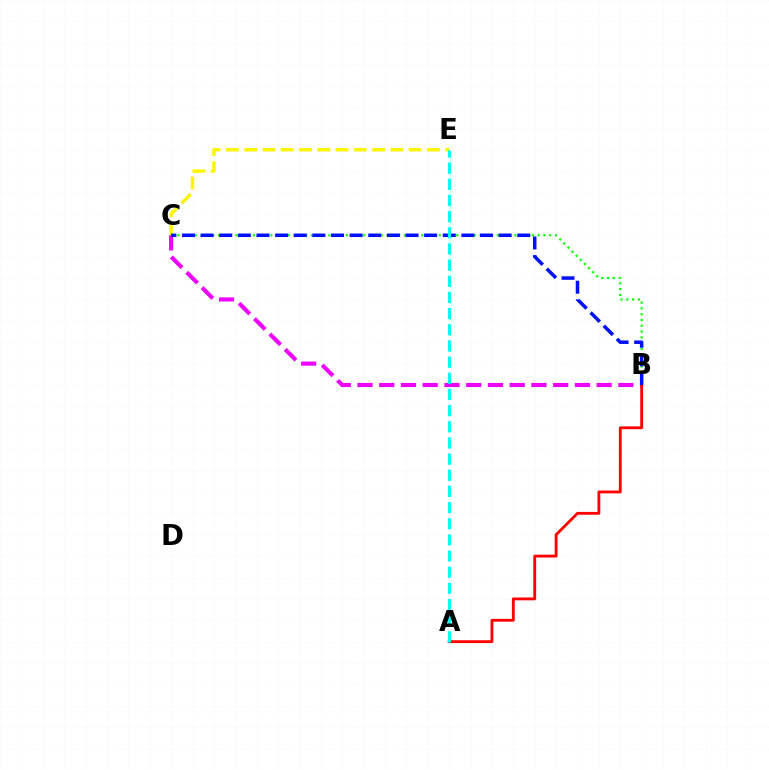{('C', 'E'): [{'color': '#fcf500', 'line_style': 'dashed', 'thickness': 2.48}], ('B', 'C'): [{'color': '#08ff00', 'line_style': 'dotted', 'thickness': 1.58}, {'color': '#ee00ff', 'line_style': 'dashed', 'thickness': 2.95}, {'color': '#0010ff', 'line_style': 'dashed', 'thickness': 2.53}], ('A', 'B'): [{'color': '#ff0000', 'line_style': 'solid', 'thickness': 2.05}], ('A', 'E'): [{'color': '#00fff6', 'line_style': 'dashed', 'thickness': 2.2}]}